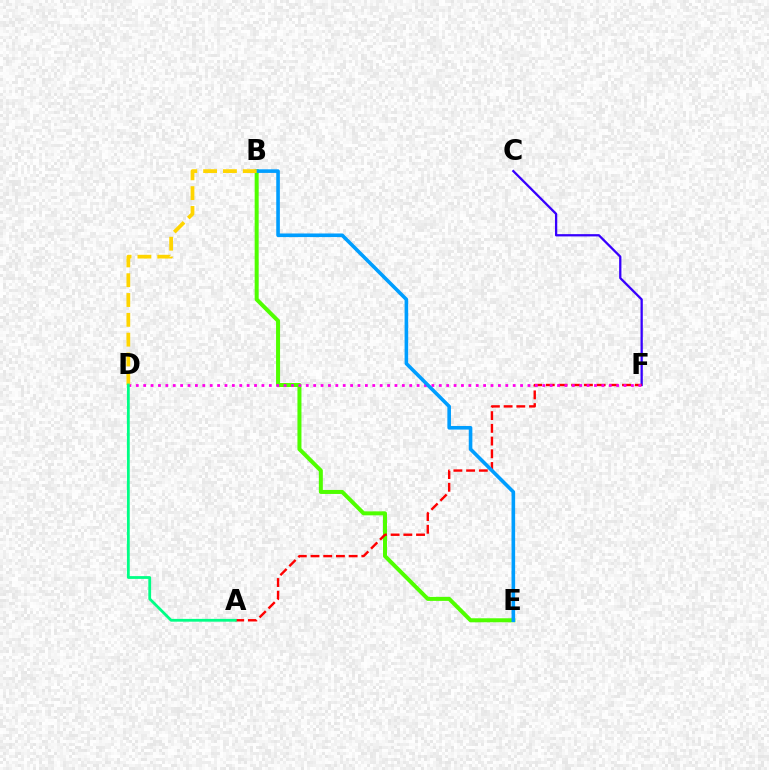{('C', 'F'): [{'color': '#3700ff', 'line_style': 'solid', 'thickness': 1.64}], ('B', 'E'): [{'color': '#4fff00', 'line_style': 'solid', 'thickness': 2.88}, {'color': '#009eff', 'line_style': 'solid', 'thickness': 2.6}], ('A', 'F'): [{'color': '#ff0000', 'line_style': 'dashed', 'thickness': 1.73}], ('D', 'F'): [{'color': '#ff00ed', 'line_style': 'dotted', 'thickness': 2.01}], ('B', 'D'): [{'color': '#ffd500', 'line_style': 'dashed', 'thickness': 2.69}], ('A', 'D'): [{'color': '#00ff86', 'line_style': 'solid', 'thickness': 2.01}]}